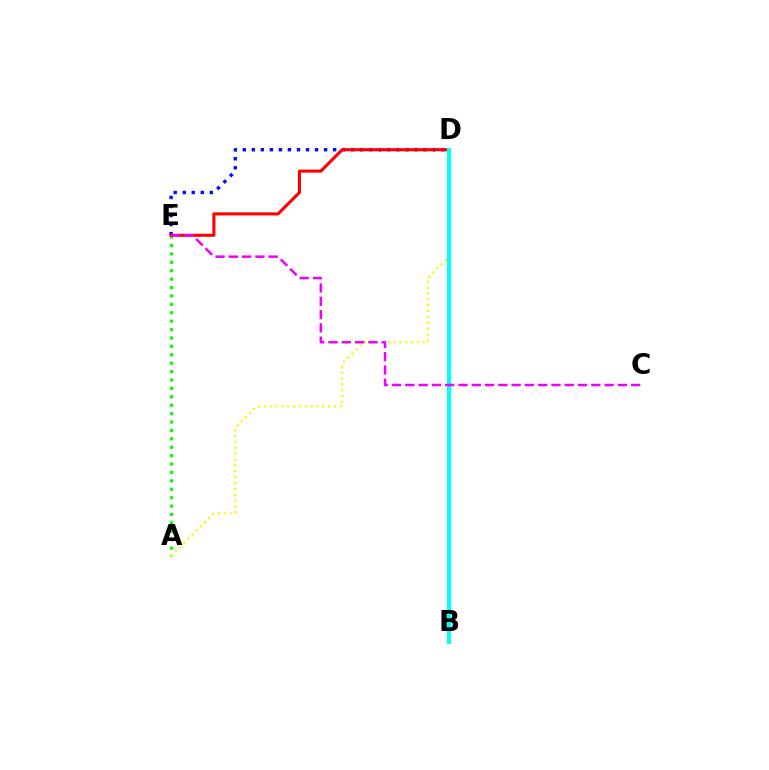{('A', 'E'): [{'color': '#08ff00', 'line_style': 'dotted', 'thickness': 2.28}], ('A', 'D'): [{'color': '#fcf500', 'line_style': 'dotted', 'thickness': 1.59}], ('D', 'E'): [{'color': '#0010ff', 'line_style': 'dotted', 'thickness': 2.45}, {'color': '#ff0000', 'line_style': 'solid', 'thickness': 2.22}], ('B', 'D'): [{'color': '#00fff6', 'line_style': 'solid', 'thickness': 2.93}], ('C', 'E'): [{'color': '#ee00ff', 'line_style': 'dashed', 'thickness': 1.8}]}